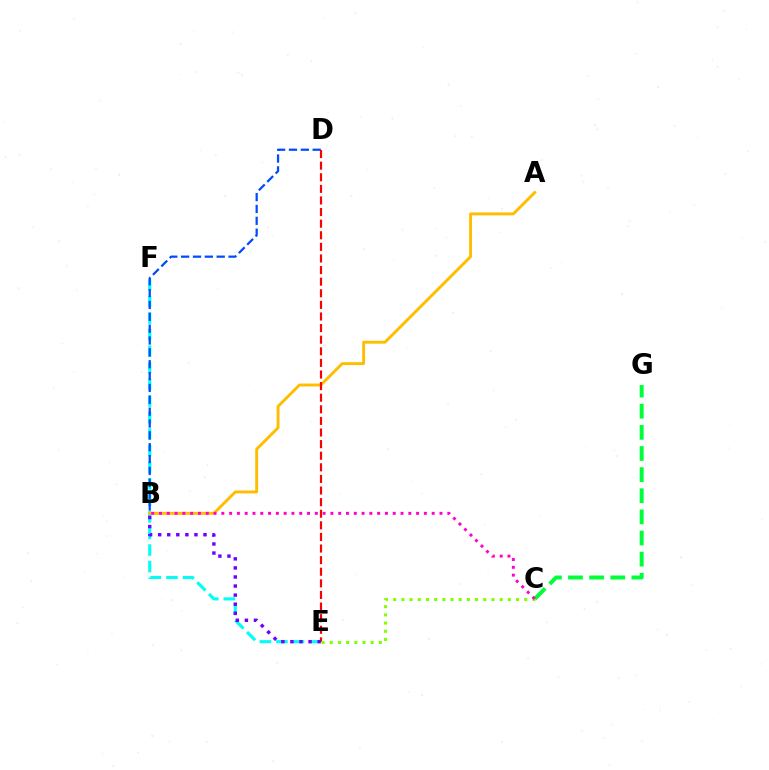{('E', 'F'): [{'color': '#00fff6', 'line_style': 'dashed', 'thickness': 2.25}], ('B', 'D'): [{'color': '#004bff', 'line_style': 'dashed', 'thickness': 1.61}], ('A', 'B'): [{'color': '#ffbd00', 'line_style': 'solid', 'thickness': 2.09}], ('D', 'E'): [{'color': '#ff0000', 'line_style': 'dashed', 'thickness': 1.58}], ('C', 'G'): [{'color': '#00ff39', 'line_style': 'dashed', 'thickness': 2.87}], ('B', 'E'): [{'color': '#7200ff', 'line_style': 'dotted', 'thickness': 2.46}], ('C', 'E'): [{'color': '#84ff00', 'line_style': 'dotted', 'thickness': 2.23}], ('B', 'C'): [{'color': '#ff00cf', 'line_style': 'dotted', 'thickness': 2.12}]}